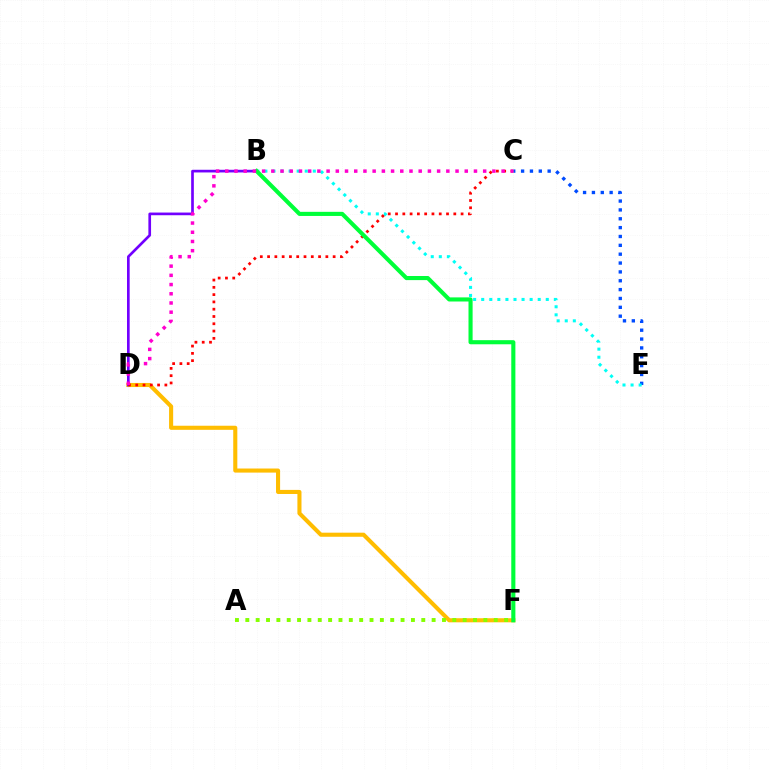{('D', 'F'): [{'color': '#ffbd00', 'line_style': 'solid', 'thickness': 2.94}], ('C', 'E'): [{'color': '#004bff', 'line_style': 'dotted', 'thickness': 2.41}], ('B', 'E'): [{'color': '#00fff6', 'line_style': 'dotted', 'thickness': 2.19}], ('B', 'D'): [{'color': '#7200ff', 'line_style': 'solid', 'thickness': 1.92}], ('C', 'D'): [{'color': '#ff0000', 'line_style': 'dotted', 'thickness': 1.98}, {'color': '#ff00cf', 'line_style': 'dotted', 'thickness': 2.5}], ('B', 'F'): [{'color': '#00ff39', 'line_style': 'solid', 'thickness': 2.96}], ('A', 'F'): [{'color': '#84ff00', 'line_style': 'dotted', 'thickness': 2.81}]}